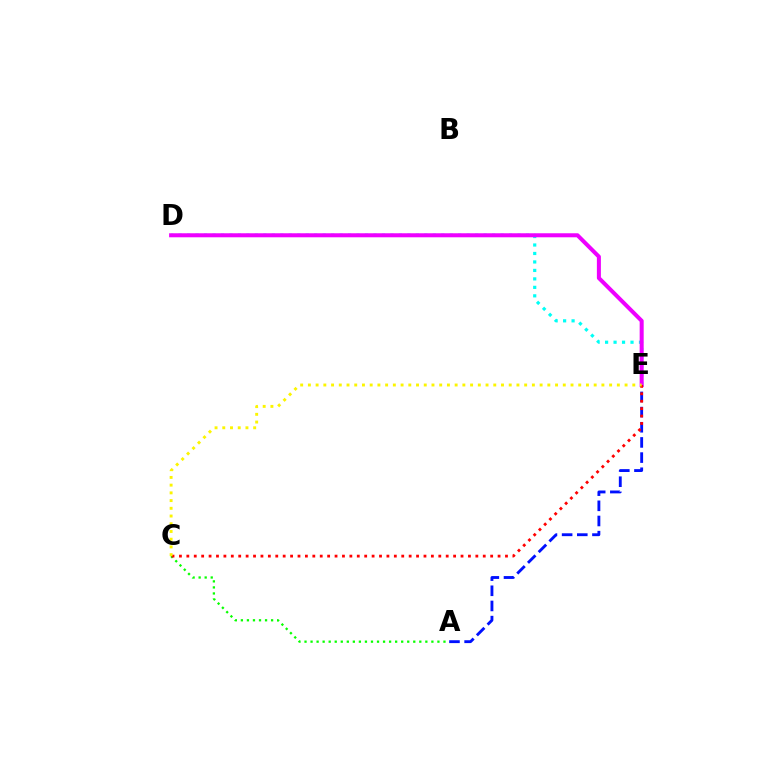{('D', 'E'): [{'color': '#00fff6', 'line_style': 'dotted', 'thickness': 2.3}, {'color': '#ee00ff', 'line_style': 'solid', 'thickness': 2.9}], ('A', 'C'): [{'color': '#08ff00', 'line_style': 'dotted', 'thickness': 1.64}], ('A', 'E'): [{'color': '#0010ff', 'line_style': 'dashed', 'thickness': 2.06}], ('C', 'E'): [{'color': '#ff0000', 'line_style': 'dotted', 'thickness': 2.01}, {'color': '#fcf500', 'line_style': 'dotted', 'thickness': 2.1}]}